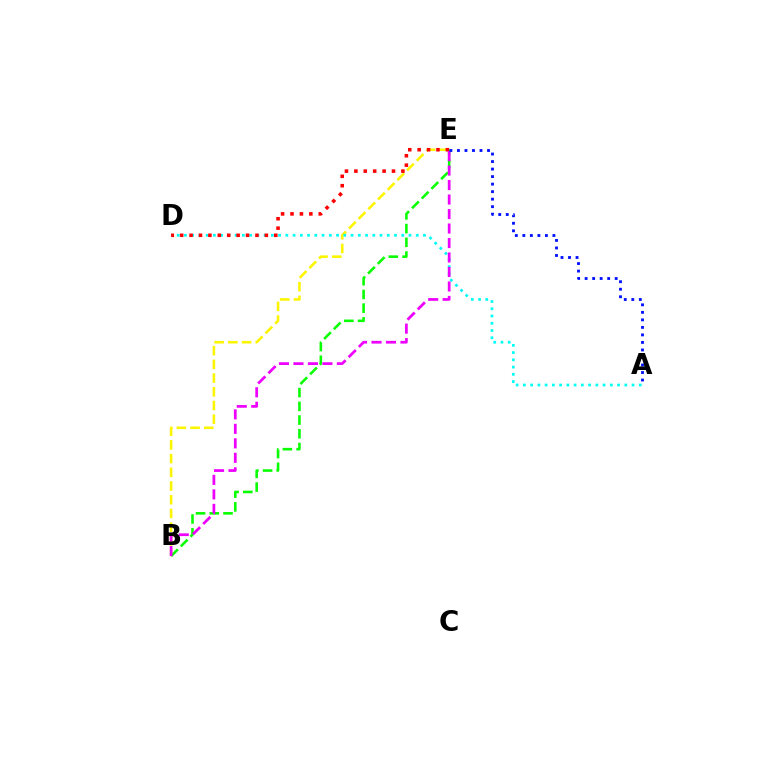{('B', 'E'): [{'color': '#fcf500', 'line_style': 'dashed', 'thickness': 1.86}, {'color': '#08ff00', 'line_style': 'dashed', 'thickness': 1.86}, {'color': '#ee00ff', 'line_style': 'dashed', 'thickness': 1.97}], ('A', 'D'): [{'color': '#00fff6', 'line_style': 'dotted', 'thickness': 1.97}], ('D', 'E'): [{'color': '#ff0000', 'line_style': 'dotted', 'thickness': 2.56}], ('A', 'E'): [{'color': '#0010ff', 'line_style': 'dotted', 'thickness': 2.04}]}